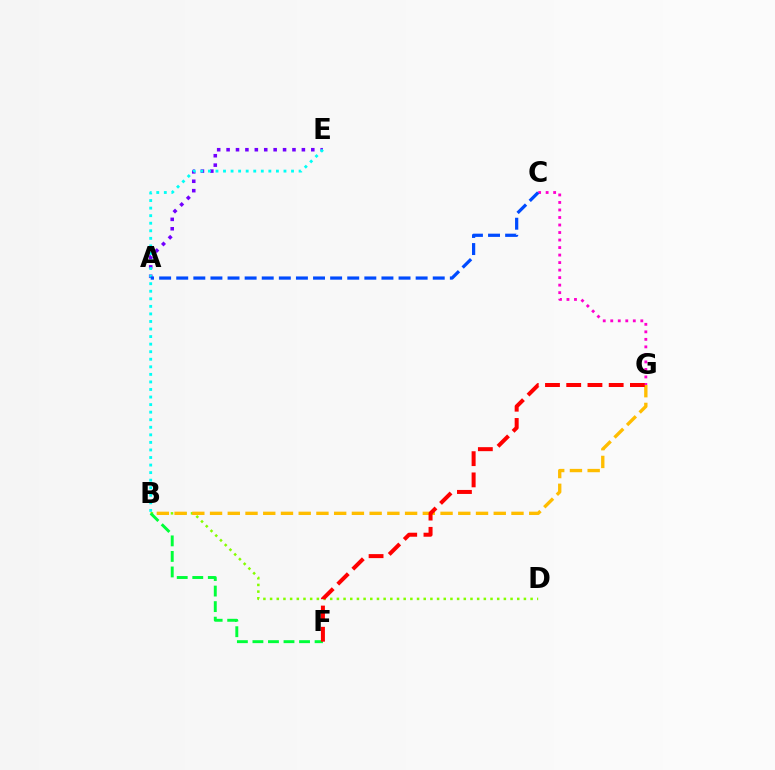{('A', 'E'): [{'color': '#7200ff', 'line_style': 'dotted', 'thickness': 2.56}], ('C', 'G'): [{'color': '#ff00cf', 'line_style': 'dotted', 'thickness': 2.04}], ('B', 'D'): [{'color': '#84ff00', 'line_style': 'dotted', 'thickness': 1.81}], ('B', 'E'): [{'color': '#00fff6', 'line_style': 'dotted', 'thickness': 2.05}], ('B', 'G'): [{'color': '#ffbd00', 'line_style': 'dashed', 'thickness': 2.41}], ('A', 'C'): [{'color': '#004bff', 'line_style': 'dashed', 'thickness': 2.32}], ('B', 'F'): [{'color': '#00ff39', 'line_style': 'dashed', 'thickness': 2.11}], ('F', 'G'): [{'color': '#ff0000', 'line_style': 'dashed', 'thickness': 2.88}]}